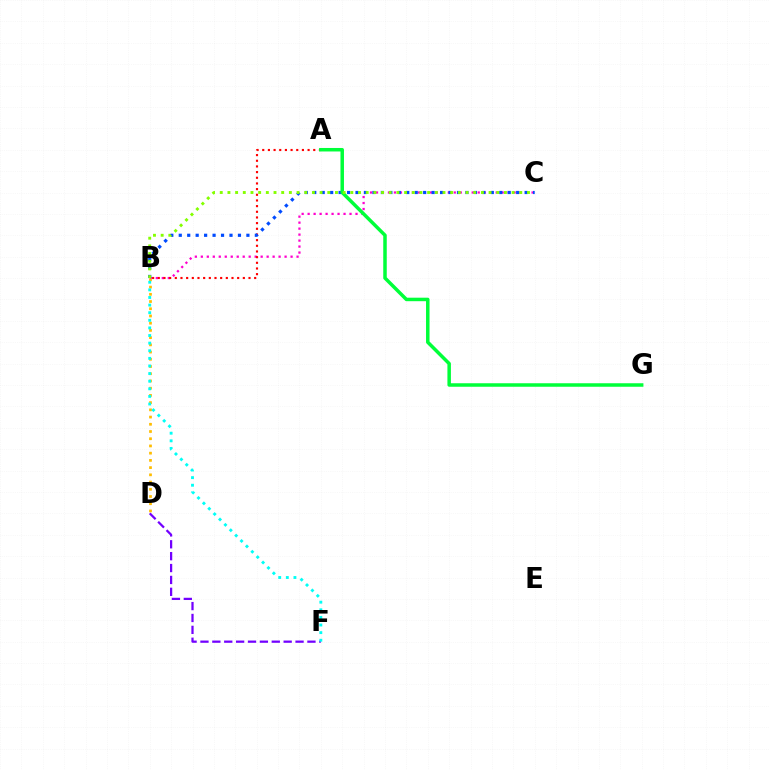{('B', 'C'): [{'color': '#ff00cf', 'line_style': 'dotted', 'thickness': 1.63}, {'color': '#004bff', 'line_style': 'dotted', 'thickness': 2.3}, {'color': '#84ff00', 'line_style': 'dotted', 'thickness': 2.09}], ('D', 'F'): [{'color': '#7200ff', 'line_style': 'dashed', 'thickness': 1.61}], ('B', 'D'): [{'color': '#ffbd00', 'line_style': 'dotted', 'thickness': 1.96}], ('A', 'B'): [{'color': '#ff0000', 'line_style': 'dotted', 'thickness': 1.54}], ('B', 'F'): [{'color': '#00fff6', 'line_style': 'dotted', 'thickness': 2.07}], ('A', 'G'): [{'color': '#00ff39', 'line_style': 'solid', 'thickness': 2.52}]}